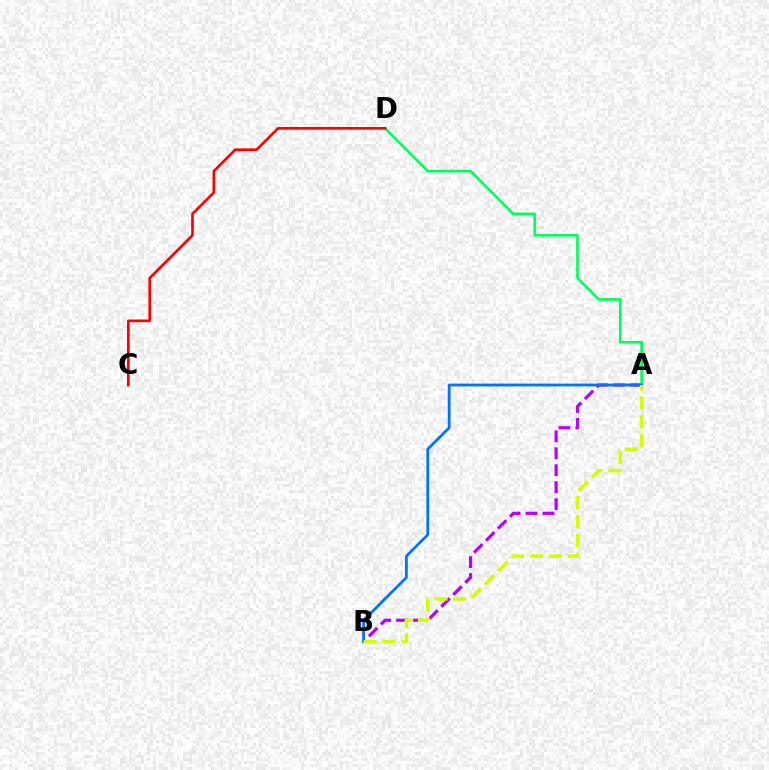{('A', 'B'): [{'color': '#b900ff', 'line_style': 'dashed', 'thickness': 2.3}, {'color': '#0074ff', 'line_style': 'solid', 'thickness': 2.0}, {'color': '#d1ff00', 'line_style': 'dashed', 'thickness': 2.57}], ('A', 'D'): [{'color': '#00ff5c', 'line_style': 'solid', 'thickness': 1.92}], ('C', 'D'): [{'color': '#ff0000', 'line_style': 'solid', 'thickness': 1.93}]}